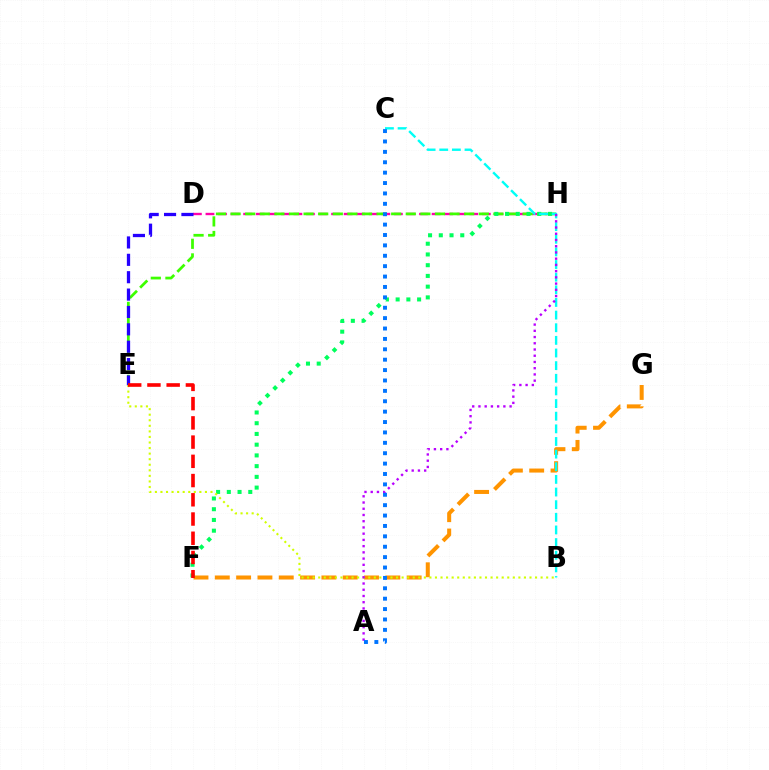{('F', 'G'): [{'color': '#ff9400', 'line_style': 'dashed', 'thickness': 2.9}], ('D', 'H'): [{'color': '#ff00ac', 'line_style': 'dashed', 'thickness': 1.71}], ('E', 'H'): [{'color': '#3dff00', 'line_style': 'dashed', 'thickness': 1.98}], ('F', 'H'): [{'color': '#00ff5c', 'line_style': 'dotted', 'thickness': 2.92}], ('B', 'C'): [{'color': '#00fff6', 'line_style': 'dashed', 'thickness': 1.72}], ('D', 'E'): [{'color': '#2500ff', 'line_style': 'dashed', 'thickness': 2.36}], ('B', 'E'): [{'color': '#d1ff00', 'line_style': 'dotted', 'thickness': 1.51}], ('A', 'H'): [{'color': '#b900ff', 'line_style': 'dotted', 'thickness': 1.69}], ('A', 'C'): [{'color': '#0074ff', 'line_style': 'dotted', 'thickness': 2.82}], ('E', 'F'): [{'color': '#ff0000', 'line_style': 'dashed', 'thickness': 2.61}]}